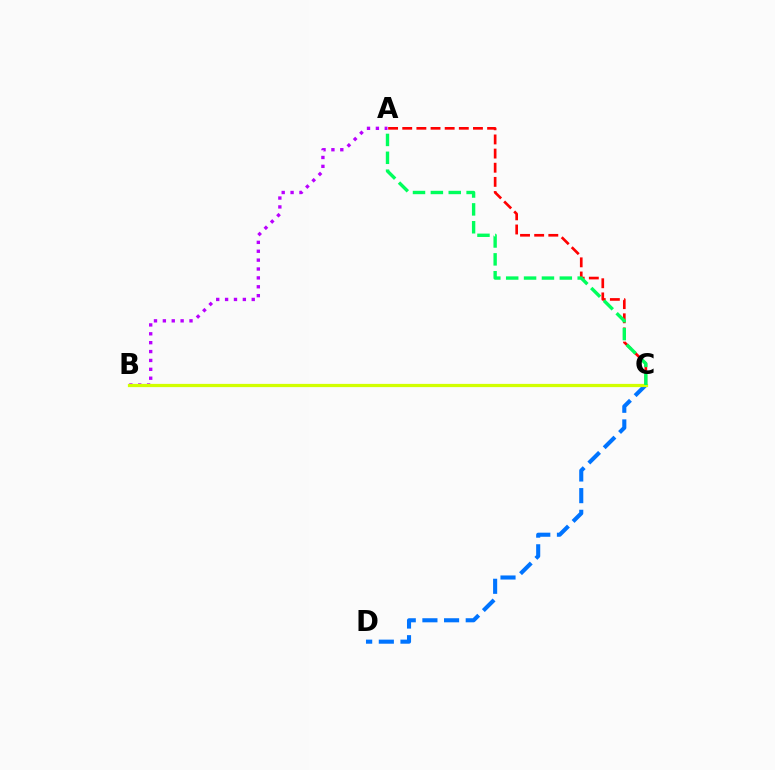{('C', 'D'): [{'color': '#0074ff', 'line_style': 'dashed', 'thickness': 2.94}], ('A', 'C'): [{'color': '#ff0000', 'line_style': 'dashed', 'thickness': 1.92}, {'color': '#00ff5c', 'line_style': 'dashed', 'thickness': 2.43}], ('A', 'B'): [{'color': '#b900ff', 'line_style': 'dotted', 'thickness': 2.41}], ('B', 'C'): [{'color': '#d1ff00', 'line_style': 'solid', 'thickness': 2.33}]}